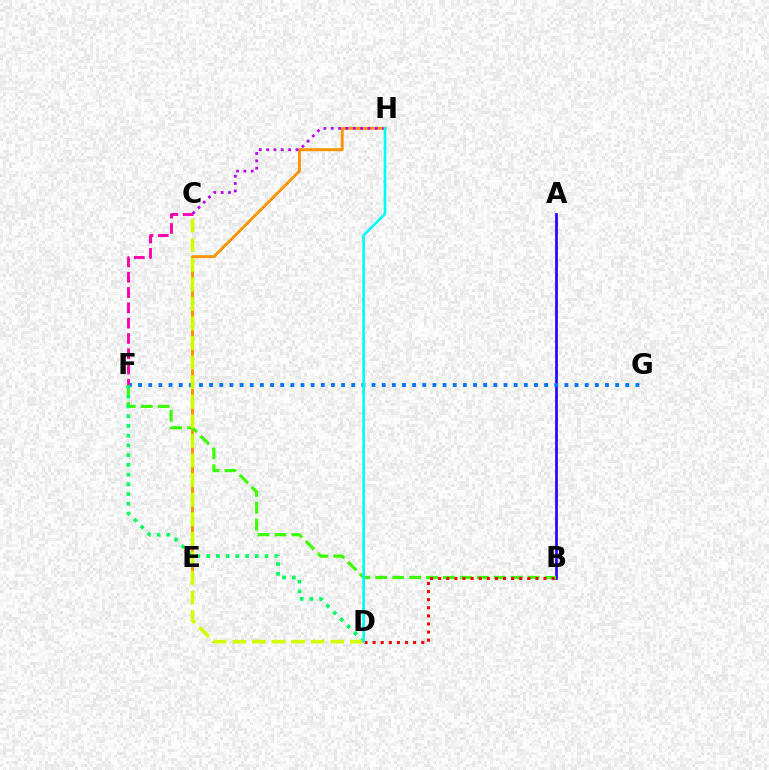{('A', 'B'): [{'color': '#2500ff', 'line_style': 'solid', 'thickness': 1.93}], ('E', 'H'): [{'color': '#ff9400', 'line_style': 'solid', 'thickness': 2.09}], ('F', 'G'): [{'color': '#0074ff', 'line_style': 'dotted', 'thickness': 2.76}], ('B', 'F'): [{'color': '#3dff00', 'line_style': 'dashed', 'thickness': 2.3}], ('C', 'F'): [{'color': '#ff00ac', 'line_style': 'dashed', 'thickness': 2.08}], ('D', 'F'): [{'color': '#00ff5c', 'line_style': 'dotted', 'thickness': 2.64}], ('C', 'D'): [{'color': '#d1ff00', 'line_style': 'dashed', 'thickness': 2.66}], ('C', 'H'): [{'color': '#b900ff', 'line_style': 'dotted', 'thickness': 2.0}], ('B', 'D'): [{'color': '#ff0000', 'line_style': 'dotted', 'thickness': 2.2}], ('D', 'H'): [{'color': '#00fff6', 'line_style': 'solid', 'thickness': 1.92}]}